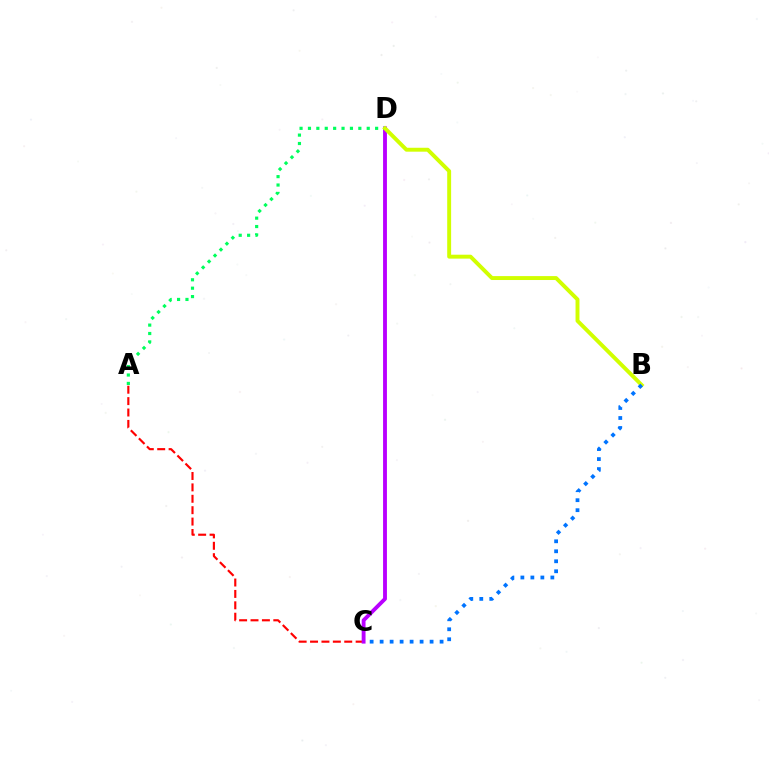{('A', 'C'): [{'color': '#ff0000', 'line_style': 'dashed', 'thickness': 1.55}], ('C', 'D'): [{'color': '#b900ff', 'line_style': 'solid', 'thickness': 2.78}], ('A', 'D'): [{'color': '#00ff5c', 'line_style': 'dotted', 'thickness': 2.28}], ('B', 'D'): [{'color': '#d1ff00', 'line_style': 'solid', 'thickness': 2.82}], ('B', 'C'): [{'color': '#0074ff', 'line_style': 'dotted', 'thickness': 2.71}]}